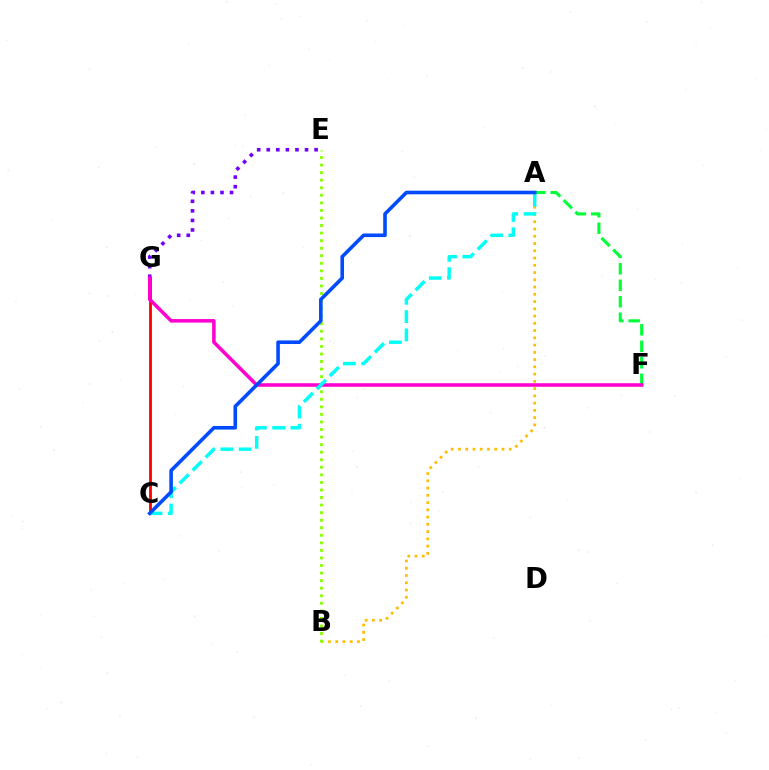{('A', 'B'): [{'color': '#ffbd00', 'line_style': 'dotted', 'thickness': 1.97}], ('E', 'G'): [{'color': '#7200ff', 'line_style': 'dotted', 'thickness': 2.6}], ('A', 'F'): [{'color': '#00ff39', 'line_style': 'dashed', 'thickness': 2.24}], ('C', 'G'): [{'color': '#ff0000', 'line_style': 'solid', 'thickness': 2.03}], ('B', 'E'): [{'color': '#84ff00', 'line_style': 'dotted', 'thickness': 2.05}], ('F', 'G'): [{'color': '#ff00cf', 'line_style': 'solid', 'thickness': 2.54}], ('A', 'C'): [{'color': '#00fff6', 'line_style': 'dashed', 'thickness': 2.49}, {'color': '#004bff', 'line_style': 'solid', 'thickness': 2.59}]}